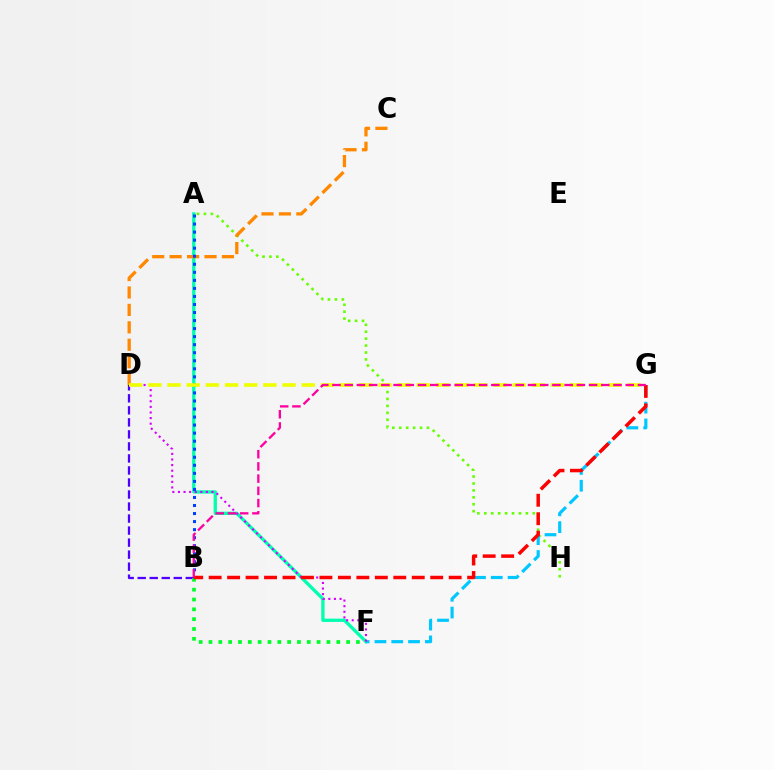{('B', 'D'): [{'color': '#4f00ff', 'line_style': 'dashed', 'thickness': 1.63}], ('A', 'F'): [{'color': '#00ffaf', 'line_style': 'solid', 'thickness': 2.37}], ('A', 'H'): [{'color': '#66ff00', 'line_style': 'dotted', 'thickness': 1.88}], ('B', 'F'): [{'color': '#00ff27', 'line_style': 'dotted', 'thickness': 2.67}], ('F', 'G'): [{'color': '#00c7ff', 'line_style': 'dashed', 'thickness': 2.28}], ('D', 'F'): [{'color': '#d600ff', 'line_style': 'dotted', 'thickness': 1.52}], ('C', 'D'): [{'color': '#ff8800', 'line_style': 'dashed', 'thickness': 2.37}], ('A', 'B'): [{'color': '#003fff', 'line_style': 'dotted', 'thickness': 2.18}], ('B', 'G'): [{'color': '#ff0000', 'line_style': 'dashed', 'thickness': 2.51}, {'color': '#ff00a0', 'line_style': 'dashed', 'thickness': 1.66}], ('D', 'G'): [{'color': '#eeff00', 'line_style': 'dashed', 'thickness': 2.6}]}